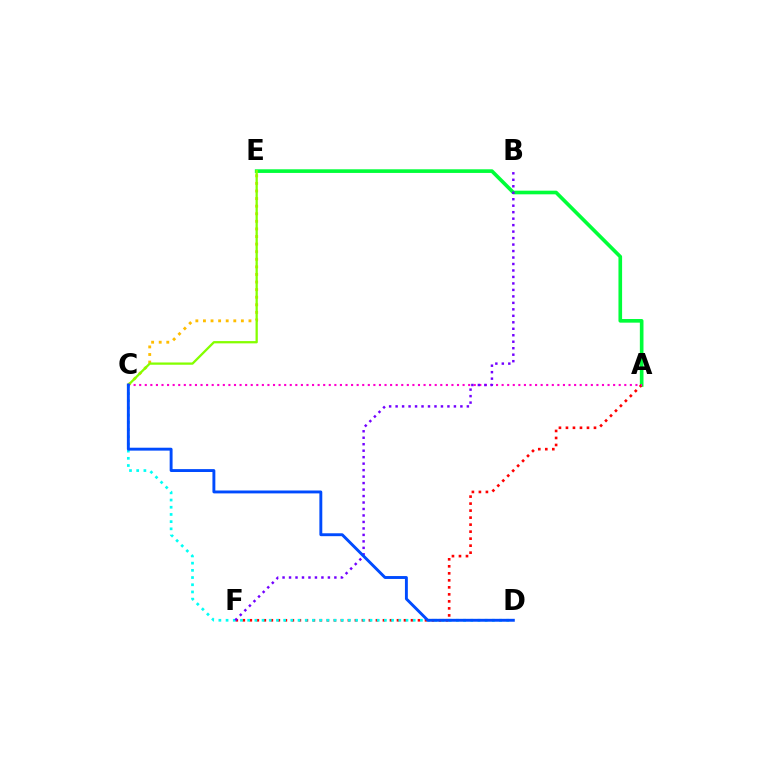{('C', 'E'): [{'color': '#ffbd00', 'line_style': 'dotted', 'thickness': 2.06}, {'color': '#84ff00', 'line_style': 'solid', 'thickness': 1.64}], ('A', 'E'): [{'color': '#00ff39', 'line_style': 'solid', 'thickness': 2.62}], ('A', 'F'): [{'color': '#ff0000', 'line_style': 'dotted', 'thickness': 1.9}], ('C', 'D'): [{'color': '#00fff6', 'line_style': 'dotted', 'thickness': 1.96}, {'color': '#004bff', 'line_style': 'solid', 'thickness': 2.09}], ('A', 'C'): [{'color': '#ff00cf', 'line_style': 'dotted', 'thickness': 1.51}], ('B', 'F'): [{'color': '#7200ff', 'line_style': 'dotted', 'thickness': 1.76}]}